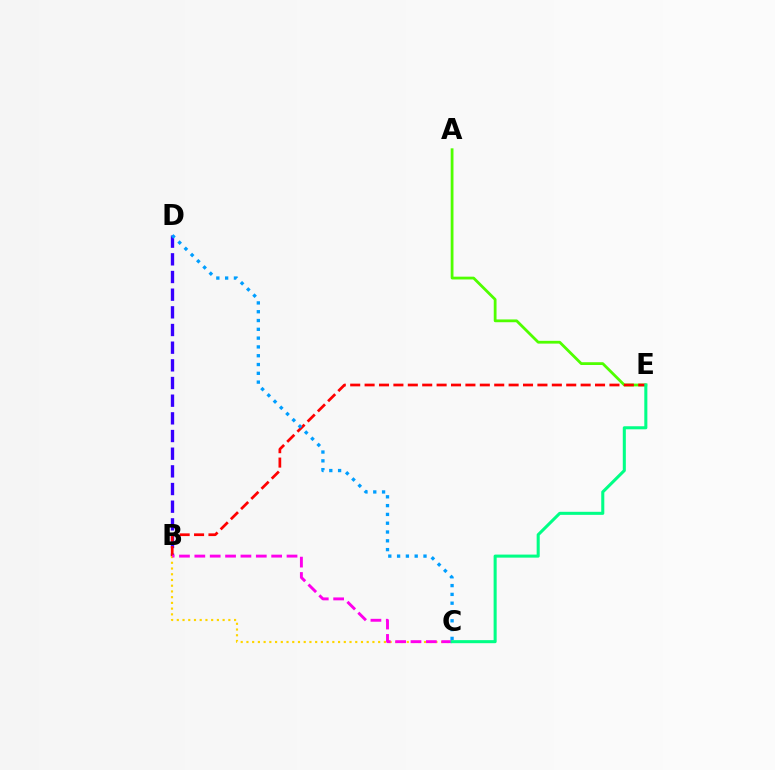{('A', 'E'): [{'color': '#4fff00', 'line_style': 'solid', 'thickness': 2.0}], ('B', 'D'): [{'color': '#3700ff', 'line_style': 'dashed', 'thickness': 2.4}], ('B', 'E'): [{'color': '#ff0000', 'line_style': 'dashed', 'thickness': 1.96}], ('B', 'C'): [{'color': '#ffd500', 'line_style': 'dotted', 'thickness': 1.56}, {'color': '#ff00ed', 'line_style': 'dashed', 'thickness': 2.09}], ('C', 'D'): [{'color': '#009eff', 'line_style': 'dotted', 'thickness': 2.39}], ('C', 'E'): [{'color': '#00ff86', 'line_style': 'solid', 'thickness': 2.2}]}